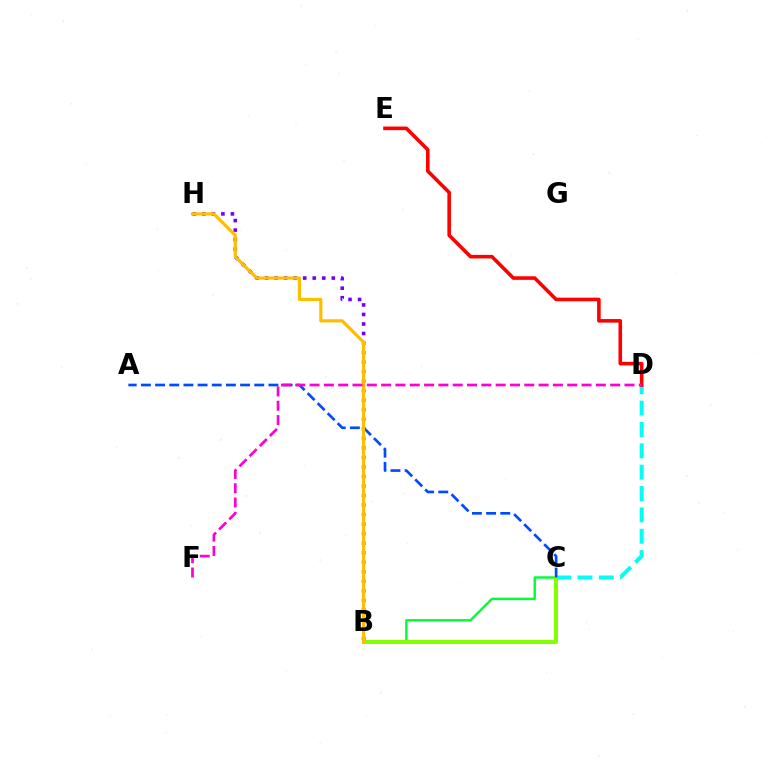{('C', 'D'): [{'color': '#00fff6', 'line_style': 'dashed', 'thickness': 2.9}], ('B', 'C'): [{'color': '#00ff39', 'line_style': 'solid', 'thickness': 1.76}, {'color': '#84ff00', 'line_style': 'solid', 'thickness': 2.88}], ('A', 'C'): [{'color': '#004bff', 'line_style': 'dashed', 'thickness': 1.92}], ('B', 'H'): [{'color': '#7200ff', 'line_style': 'dotted', 'thickness': 2.59}, {'color': '#ffbd00', 'line_style': 'solid', 'thickness': 2.27}], ('D', 'E'): [{'color': '#ff0000', 'line_style': 'solid', 'thickness': 2.59}], ('D', 'F'): [{'color': '#ff00cf', 'line_style': 'dashed', 'thickness': 1.94}]}